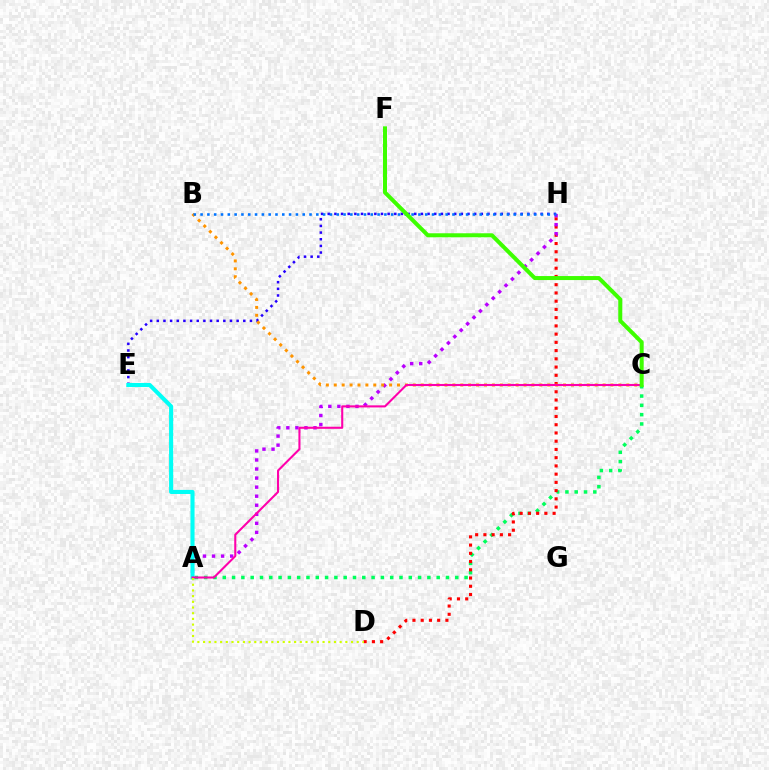{('A', 'C'): [{'color': '#00ff5c', 'line_style': 'dotted', 'thickness': 2.53}, {'color': '#ff00ac', 'line_style': 'solid', 'thickness': 1.5}], ('E', 'H'): [{'color': '#2500ff', 'line_style': 'dotted', 'thickness': 1.81}], ('D', 'H'): [{'color': '#ff0000', 'line_style': 'dotted', 'thickness': 2.24}], ('A', 'H'): [{'color': '#b900ff', 'line_style': 'dotted', 'thickness': 2.46}], ('B', 'C'): [{'color': '#ff9400', 'line_style': 'dotted', 'thickness': 2.15}], ('A', 'E'): [{'color': '#00fff6', 'line_style': 'solid', 'thickness': 2.94}], ('B', 'H'): [{'color': '#0074ff', 'line_style': 'dotted', 'thickness': 1.85}], ('C', 'F'): [{'color': '#3dff00', 'line_style': 'solid', 'thickness': 2.88}], ('A', 'D'): [{'color': '#d1ff00', 'line_style': 'dotted', 'thickness': 1.55}]}